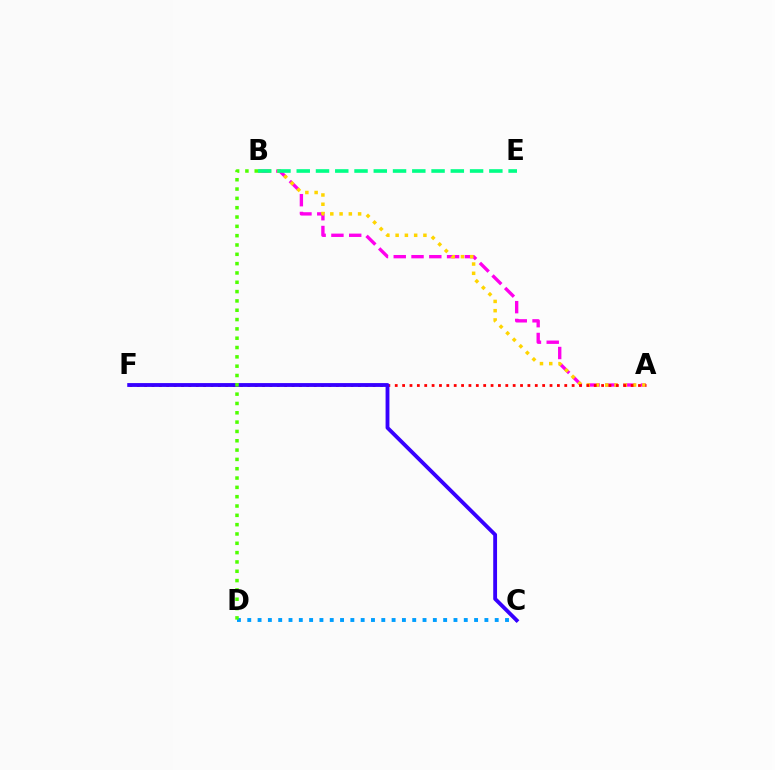{('A', 'B'): [{'color': '#ff00ed', 'line_style': 'dashed', 'thickness': 2.42}, {'color': '#ffd500', 'line_style': 'dotted', 'thickness': 2.52}], ('C', 'D'): [{'color': '#009eff', 'line_style': 'dotted', 'thickness': 2.8}], ('A', 'F'): [{'color': '#ff0000', 'line_style': 'dotted', 'thickness': 2.0}], ('B', 'E'): [{'color': '#00ff86', 'line_style': 'dashed', 'thickness': 2.62}], ('C', 'F'): [{'color': '#3700ff', 'line_style': 'solid', 'thickness': 2.76}], ('B', 'D'): [{'color': '#4fff00', 'line_style': 'dotted', 'thickness': 2.53}]}